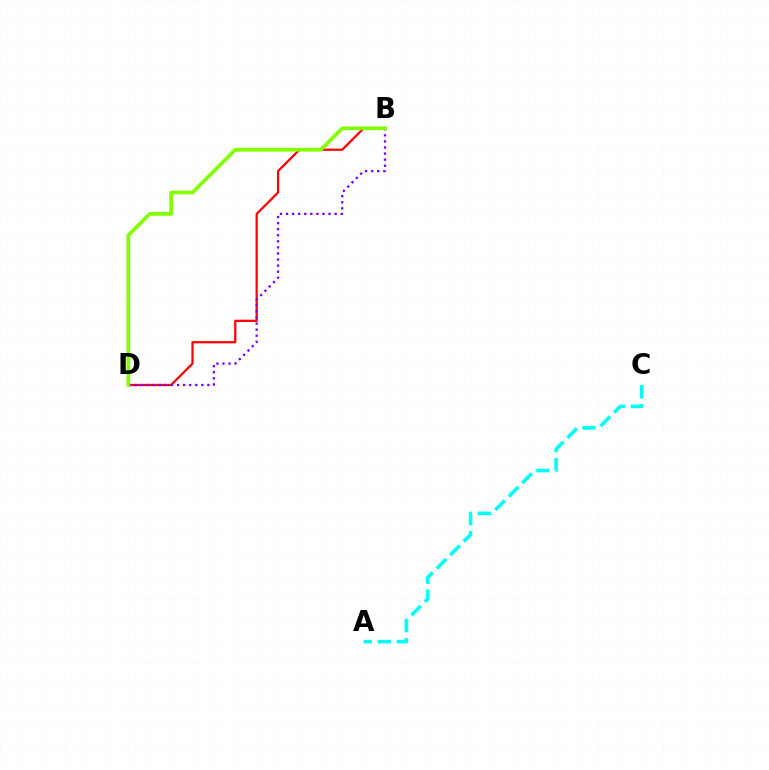{('A', 'C'): [{'color': '#00fff6', 'line_style': 'dashed', 'thickness': 2.59}], ('B', 'D'): [{'color': '#ff0000', 'line_style': 'solid', 'thickness': 1.62}, {'color': '#7200ff', 'line_style': 'dotted', 'thickness': 1.65}, {'color': '#84ff00', 'line_style': 'solid', 'thickness': 2.69}]}